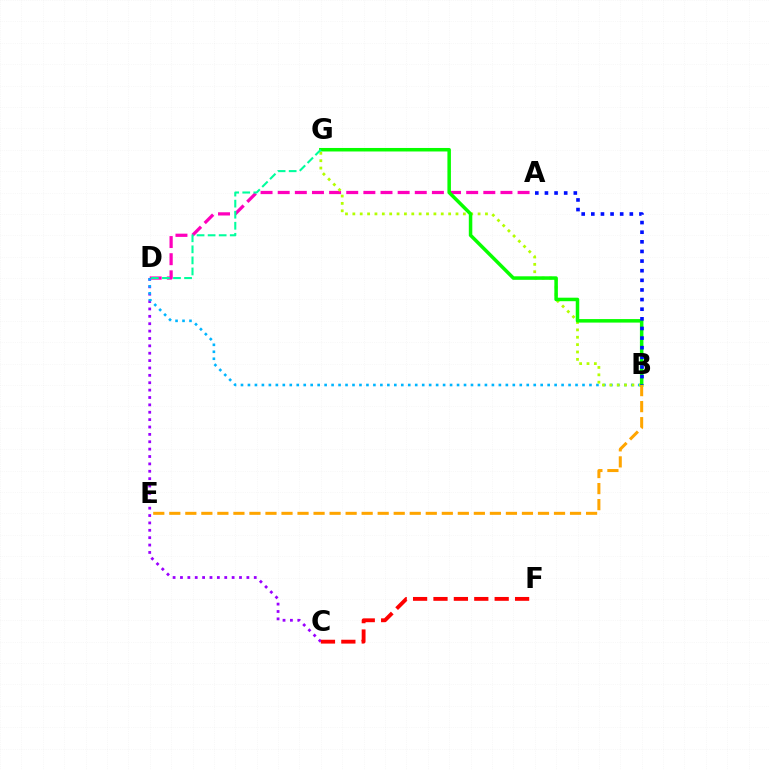{('A', 'D'): [{'color': '#ff00bd', 'line_style': 'dashed', 'thickness': 2.33}], ('C', 'D'): [{'color': '#9b00ff', 'line_style': 'dotted', 'thickness': 2.0}], ('B', 'D'): [{'color': '#00b5ff', 'line_style': 'dotted', 'thickness': 1.89}], ('B', 'G'): [{'color': '#b3ff00', 'line_style': 'dotted', 'thickness': 2.0}, {'color': '#08ff00', 'line_style': 'solid', 'thickness': 2.53}], ('A', 'B'): [{'color': '#0010ff', 'line_style': 'dotted', 'thickness': 2.62}], ('C', 'F'): [{'color': '#ff0000', 'line_style': 'dashed', 'thickness': 2.77}], ('D', 'G'): [{'color': '#00ff9d', 'line_style': 'dashed', 'thickness': 1.5}], ('B', 'E'): [{'color': '#ffa500', 'line_style': 'dashed', 'thickness': 2.18}]}